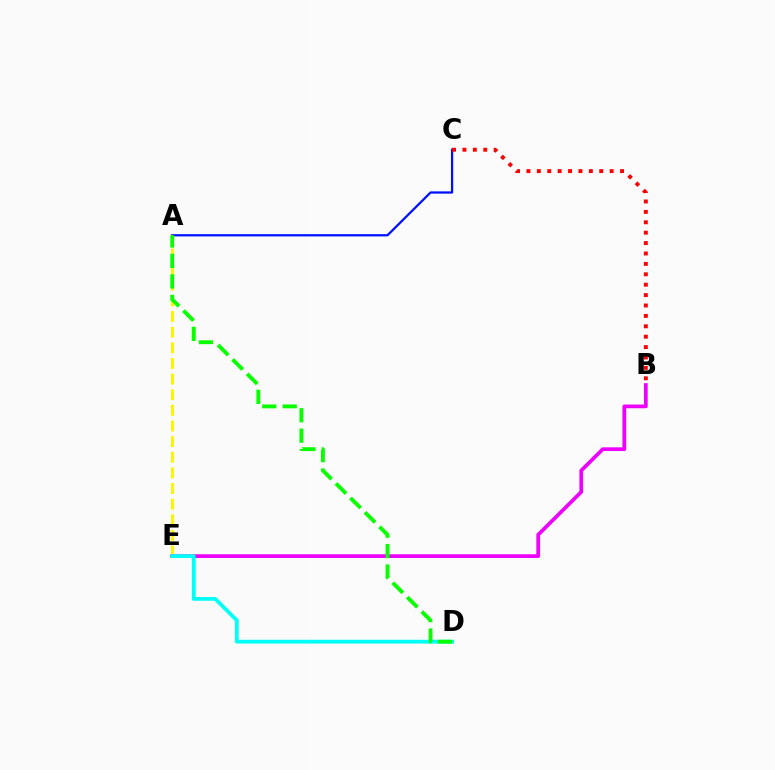{('A', 'C'): [{'color': '#0010ff', 'line_style': 'solid', 'thickness': 1.61}], ('A', 'E'): [{'color': '#fcf500', 'line_style': 'dashed', 'thickness': 2.12}], ('B', 'E'): [{'color': '#ee00ff', 'line_style': 'solid', 'thickness': 2.67}], ('D', 'E'): [{'color': '#00fff6', 'line_style': 'solid', 'thickness': 2.72}], ('B', 'C'): [{'color': '#ff0000', 'line_style': 'dotted', 'thickness': 2.83}], ('A', 'D'): [{'color': '#08ff00', 'line_style': 'dashed', 'thickness': 2.78}]}